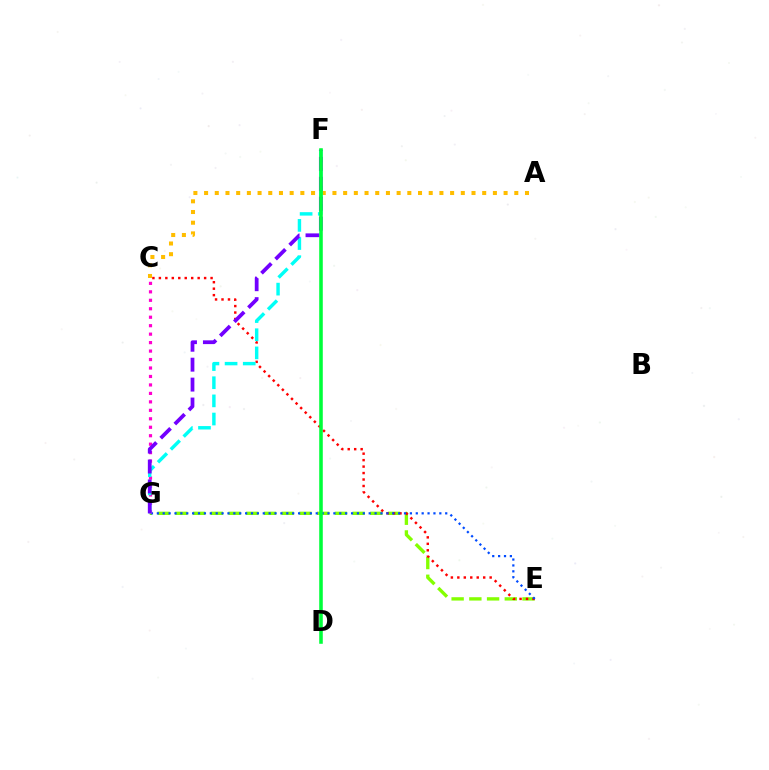{('E', 'G'): [{'color': '#84ff00', 'line_style': 'dashed', 'thickness': 2.41}, {'color': '#004bff', 'line_style': 'dotted', 'thickness': 1.6}], ('C', 'E'): [{'color': '#ff0000', 'line_style': 'dotted', 'thickness': 1.76}], ('A', 'C'): [{'color': '#ffbd00', 'line_style': 'dotted', 'thickness': 2.91}], ('C', 'G'): [{'color': '#ff00cf', 'line_style': 'dotted', 'thickness': 2.3}], ('F', 'G'): [{'color': '#00fff6', 'line_style': 'dashed', 'thickness': 2.47}, {'color': '#7200ff', 'line_style': 'dashed', 'thickness': 2.71}], ('D', 'F'): [{'color': '#00ff39', 'line_style': 'solid', 'thickness': 2.57}]}